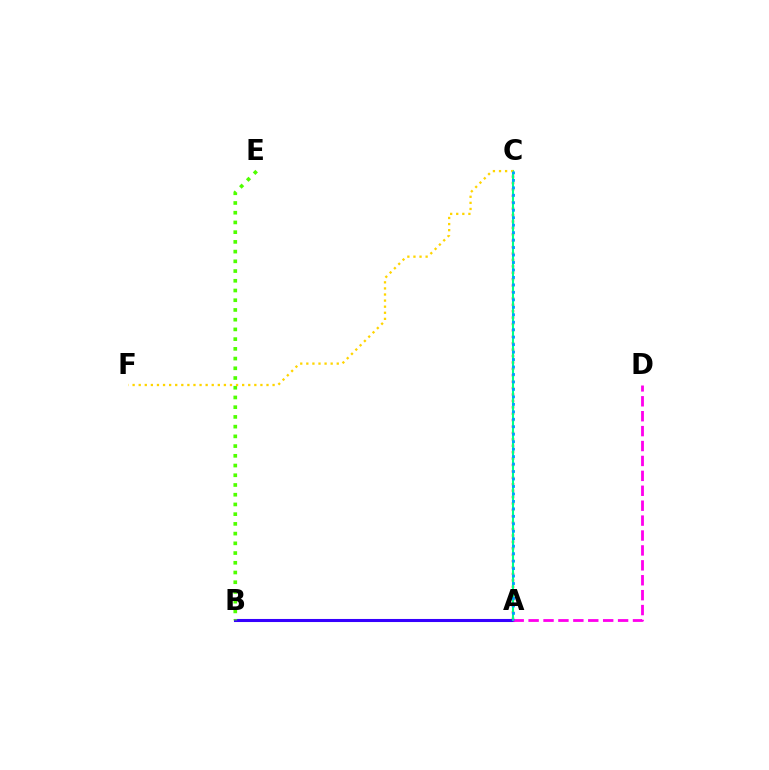{('A', 'B'): [{'color': '#3700ff', 'line_style': 'solid', 'thickness': 2.21}], ('A', 'C'): [{'color': '#ff0000', 'line_style': 'dotted', 'thickness': 1.74}, {'color': '#00ff86', 'line_style': 'solid', 'thickness': 1.51}, {'color': '#009eff', 'line_style': 'dotted', 'thickness': 2.03}], ('B', 'E'): [{'color': '#4fff00', 'line_style': 'dotted', 'thickness': 2.64}], ('C', 'F'): [{'color': '#ffd500', 'line_style': 'dotted', 'thickness': 1.65}], ('A', 'D'): [{'color': '#ff00ed', 'line_style': 'dashed', 'thickness': 2.03}]}